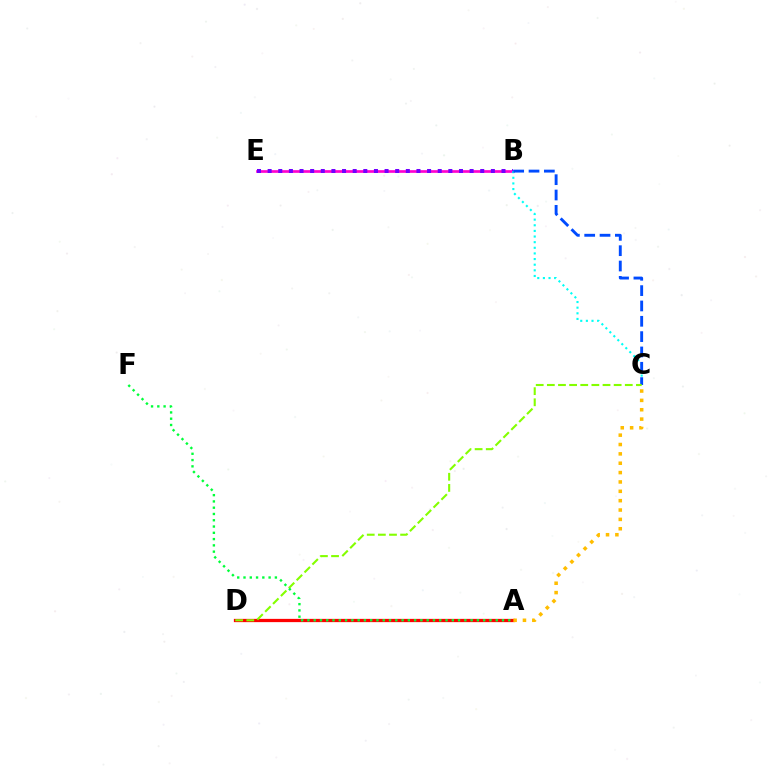{('B', 'E'): [{'color': '#ff00cf', 'line_style': 'solid', 'thickness': 1.93}, {'color': '#7200ff', 'line_style': 'dotted', 'thickness': 2.89}], ('A', 'D'): [{'color': '#ff0000', 'line_style': 'solid', 'thickness': 2.34}], ('A', 'C'): [{'color': '#ffbd00', 'line_style': 'dotted', 'thickness': 2.54}], ('B', 'C'): [{'color': '#00fff6', 'line_style': 'dotted', 'thickness': 1.53}, {'color': '#004bff', 'line_style': 'dashed', 'thickness': 2.08}], ('C', 'D'): [{'color': '#84ff00', 'line_style': 'dashed', 'thickness': 1.51}], ('A', 'F'): [{'color': '#00ff39', 'line_style': 'dotted', 'thickness': 1.71}]}